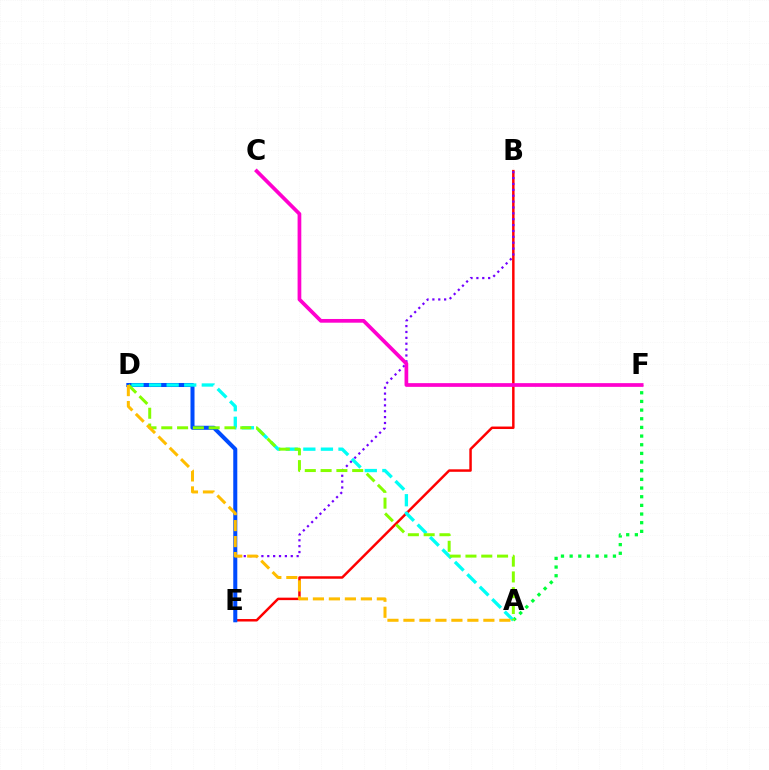{('B', 'E'): [{'color': '#ff0000', 'line_style': 'solid', 'thickness': 1.78}, {'color': '#7200ff', 'line_style': 'dotted', 'thickness': 1.6}], ('A', 'F'): [{'color': '#00ff39', 'line_style': 'dotted', 'thickness': 2.35}], ('C', 'F'): [{'color': '#ff00cf', 'line_style': 'solid', 'thickness': 2.68}], ('D', 'E'): [{'color': '#004bff', 'line_style': 'solid', 'thickness': 2.9}], ('A', 'D'): [{'color': '#00fff6', 'line_style': 'dashed', 'thickness': 2.39}, {'color': '#84ff00', 'line_style': 'dashed', 'thickness': 2.15}, {'color': '#ffbd00', 'line_style': 'dashed', 'thickness': 2.17}]}